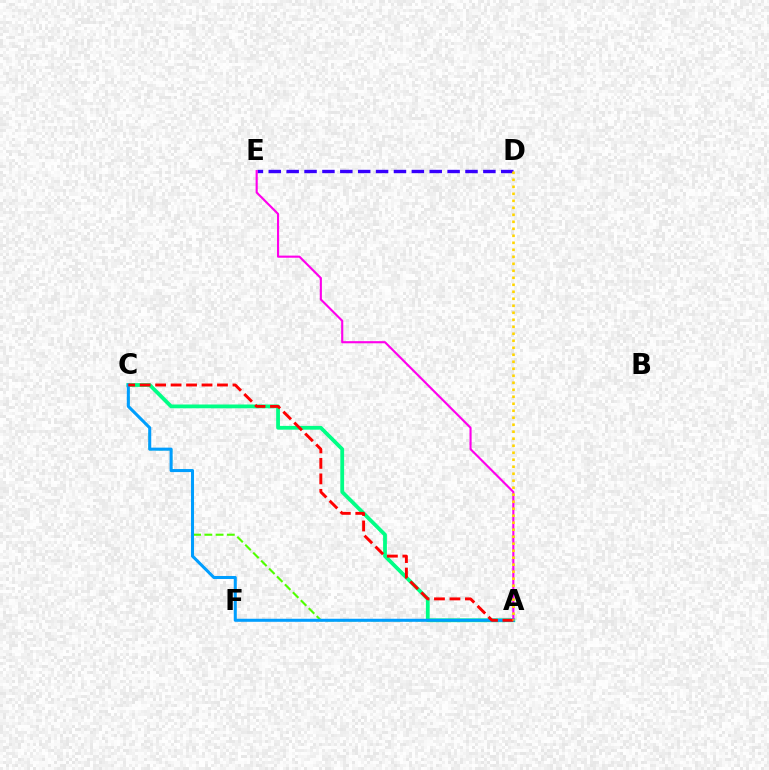{('A', 'C'): [{'color': '#00ff86', 'line_style': 'solid', 'thickness': 2.72}, {'color': '#4fff00', 'line_style': 'dashed', 'thickness': 1.53}, {'color': '#009eff', 'line_style': 'solid', 'thickness': 2.19}, {'color': '#ff0000', 'line_style': 'dashed', 'thickness': 2.1}], ('D', 'E'): [{'color': '#3700ff', 'line_style': 'dashed', 'thickness': 2.43}], ('A', 'E'): [{'color': '#ff00ed', 'line_style': 'solid', 'thickness': 1.53}], ('A', 'D'): [{'color': '#ffd500', 'line_style': 'dotted', 'thickness': 1.9}]}